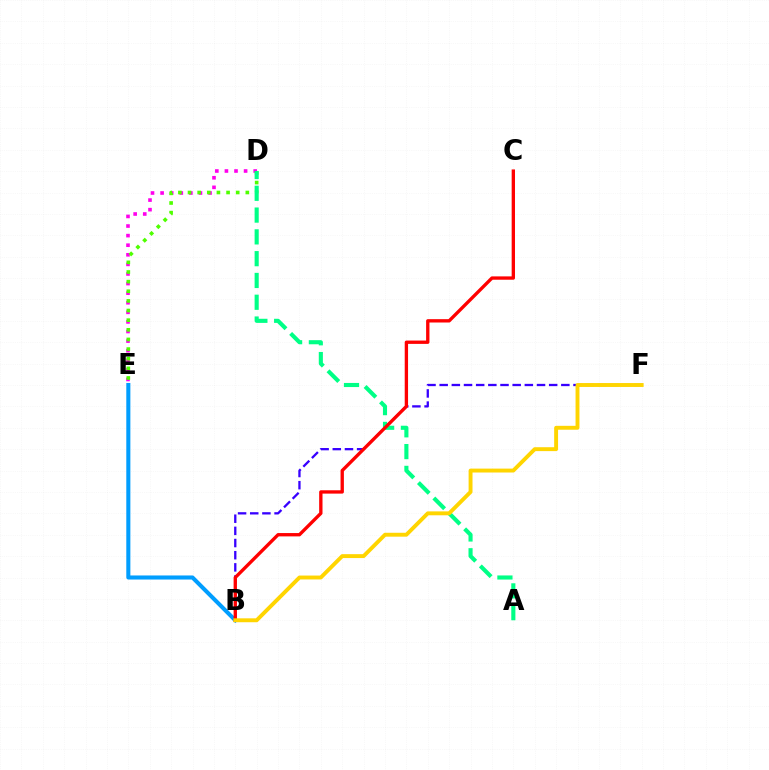{('D', 'E'): [{'color': '#ff00ed', 'line_style': 'dotted', 'thickness': 2.61}, {'color': '#4fff00', 'line_style': 'dotted', 'thickness': 2.62}], ('B', 'F'): [{'color': '#3700ff', 'line_style': 'dashed', 'thickness': 1.65}, {'color': '#ffd500', 'line_style': 'solid', 'thickness': 2.81}], ('B', 'E'): [{'color': '#009eff', 'line_style': 'solid', 'thickness': 2.93}], ('A', 'D'): [{'color': '#00ff86', 'line_style': 'dashed', 'thickness': 2.96}], ('B', 'C'): [{'color': '#ff0000', 'line_style': 'solid', 'thickness': 2.4}]}